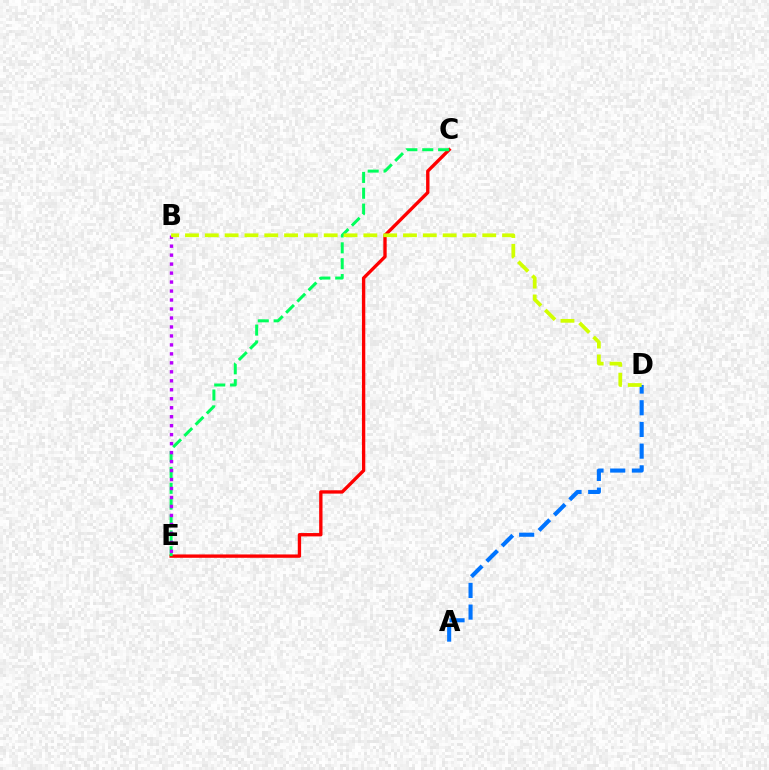{('A', 'D'): [{'color': '#0074ff', 'line_style': 'dashed', 'thickness': 2.95}], ('C', 'E'): [{'color': '#ff0000', 'line_style': 'solid', 'thickness': 2.41}, {'color': '#00ff5c', 'line_style': 'dashed', 'thickness': 2.15}], ('B', 'E'): [{'color': '#b900ff', 'line_style': 'dotted', 'thickness': 2.44}], ('B', 'D'): [{'color': '#d1ff00', 'line_style': 'dashed', 'thickness': 2.69}]}